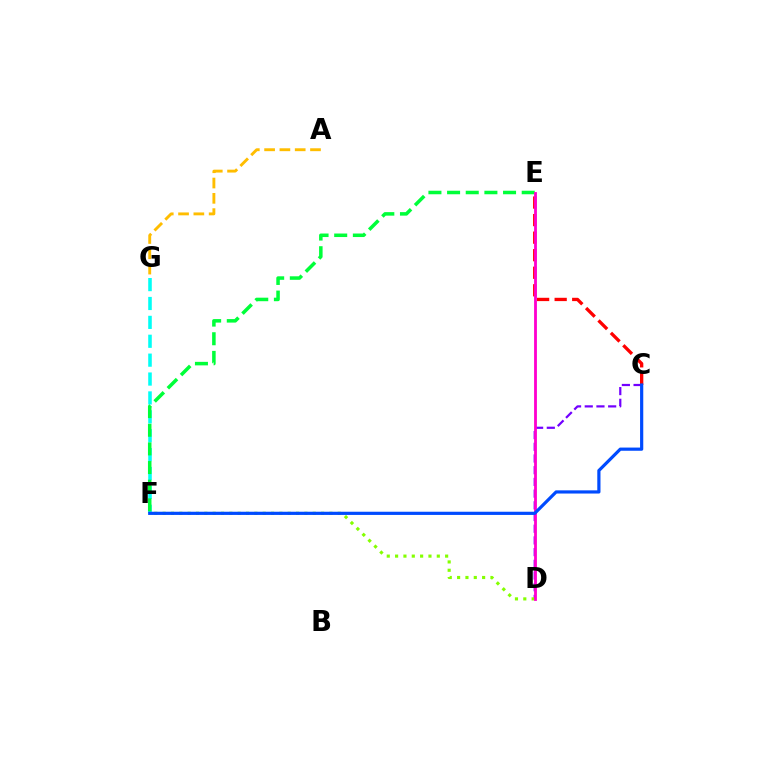{('C', 'D'): [{'color': '#7200ff', 'line_style': 'dashed', 'thickness': 1.59}], ('A', 'G'): [{'color': '#ffbd00', 'line_style': 'dashed', 'thickness': 2.08}], ('F', 'G'): [{'color': '#00fff6', 'line_style': 'dashed', 'thickness': 2.57}], ('C', 'E'): [{'color': '#ff0000', 'line_style': 'dashed', 'thickness': 2.38}], ('D', 'F'): [{'color': '#84ff00', 'line_style': 'dotted', 'thickness': 2.27}], ('E', 'F'): [{'color': '#00ff39', 'line_style': 'dashed', 'thickness': 2.53}], ('D', 'E'): [{'color': '#ff00cf', 'line_style': 'solid', 'thickness': 2.03}], ('C', 'F'): [{'color': '#004bff', 'line_style': 'solid', 'thickness': 2.3}]}